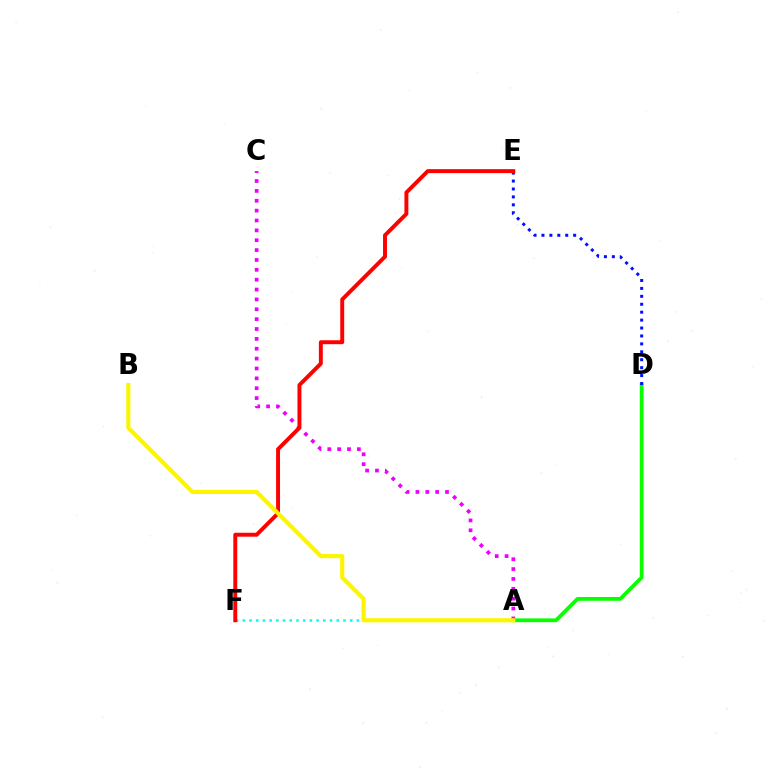{('A', 'D'): [{'color': '#08ff00', 'line_style': 'solid', 'thickness': 2.73}], ('D', 'E'): [{'color': '#0010ff', 'line_style': 'dotted', 'thickness': 2.15}], ('A', 'F'): [{'color': '#00fff6', 'line_style': 'dotted', 'thickness': 1.82}], ('A', 'C'): [{'color': '#ee00ff', 'line_style': 'dotted', 'thickness': 2.68}], ('E', 'F'): [{'color': '#ff0000', 'line_style': 'solid', 'thickness': 2.83}], ('A', 'B'): [{'color': '#fcf500', 'line_style': 'solid', 'thickness': 2.97}]}